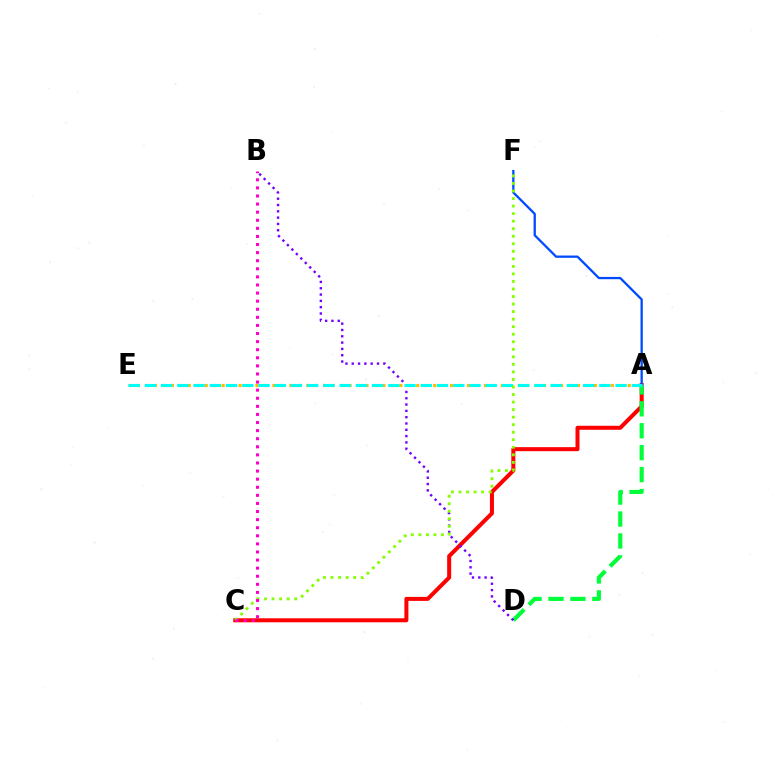{('A', 'C'): [{'color': '#ff0000', 'line_style': 'solid', 'thickness': 2.89}], ('A', 'D'): [{'color': '#00ff39', 'line_style': 'dashed', 'thickness': 2.98}], ('A', 'F'): [{'color': '#004bff', 'line_style': 'solid', 'thickness': 1.65}], ('A', 'E'): [{'color': '#ffbd00', 'line_style': 'dotted', 'thickness': 2.3}, {'color': '#00fff6', 'line_style': 'dashed', 'thickness': 2.2}], ('B', 'D'): [{'color': '#7200ff', 'line_style': 'dotted', 'thickness': 1.71}], ('C', 'F'): [{'color': '#84ff00', 'line_style': 'dotted', 'thickness': 2.05}], ('B', 'C'): [{'color': '#ff00cf', 'line_style': 'dotted', 'thickness': 2.2}]}